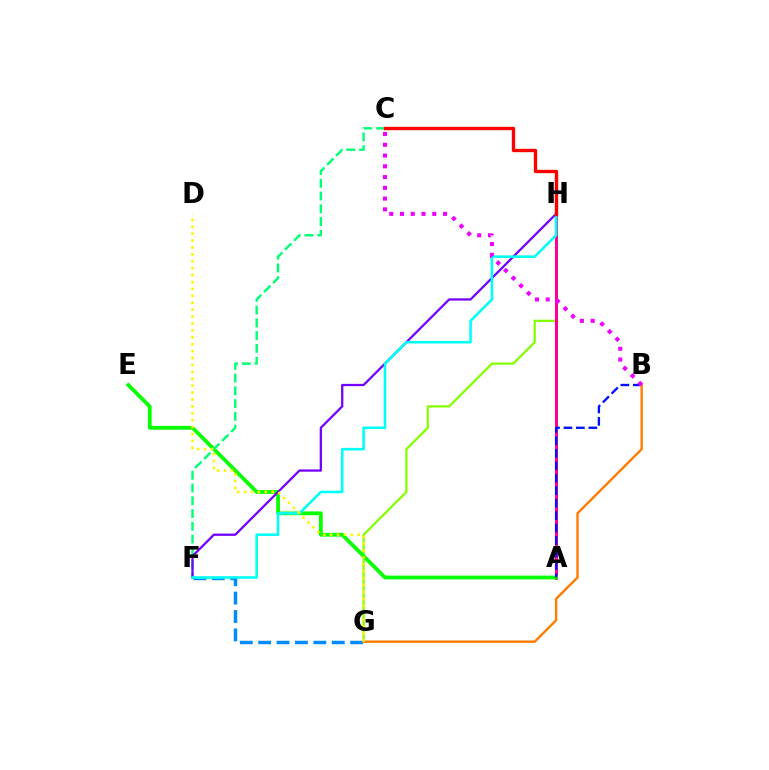{('G', 'H'): [{'color': '#84ff00', 'line_style': 'solid', 'thickness': 1.62}], ('A', 'H'): [{'color': '#ff0094', 'line_style': 'solid', 'thickness': 2.17}], ('A', 'E'): [{'color': '#08ff00', 'line_style': 'solid', 'thickness': 2.72}], ('C', 'F'): [{'color': '#00ff74', 'line_style': 'dashed', 'thickness': 1.73}], ('A', 'B'): [{'color': '#0010ff', 'line_style': 'dashed', 'thickness': 1.69}], ('F', 'H'): [{'color': '#7200ff', 'line_style': 'solid', 'thickness': 1.63}, {'color': '#00fff6', 'line_style': 'solid', 'thickness': 1.86}], ('F', 'G'): [{'color': '#008cff', 'line_style': 'dashed', 'thickness': 2.5}], ('B', 'G'): [{'color': '#ff7c00', 'line_style': 'solid', 'thickness': 1.72}], ('D', 'G'): [{'color': '#fcf500', 'line_style': 'dotted', 'thickness': 1.88}], ('B', 'C'): [{'color': '#ee00ff', 'line_style': 'dotted', 'thickness': 2.92}], ('C', 'H'): [{'color': '#ff0000', 'line_style': 'solid', 'thickness': 2.41}]}